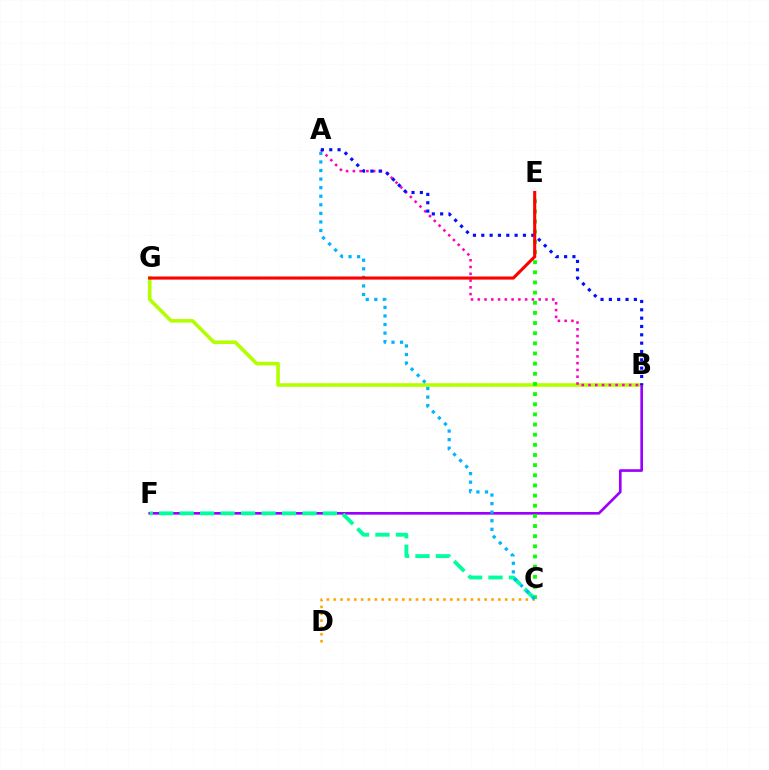{('B', 'G'): [{'color': '#b3ff00', 'line_style': 'solid', 'thickness': 2.59}], ('C', 'D'): [{'color': '#ffa500', 'line_style': 'dotted', 'thickness': 1.86}], ('B', 'F'): [{'color': '#9b00ff', 'line_style': 'solid', 'thickness': 1.91}], ('A', 'B'): [{'color': '#ff00bd', 'line_style': 'dotted', 'thickness': 1.84}, {'color': '#0010ff', 'line_style': 'dotted', 'thickness': 2.26}], ('C', 'E'): [{'color': '#08ff00', 'line_style': 'dotted', 'thickness': 2.76}], ('C', 'F'): [{'color': '#00ff9d', 'line_style': 'dashed', 'thickness': 2.78}], ('A', 'C'): [{'color': '#00b5ff', 'line_style': 'dotted', 'thickness': 2.33}], ('E', 'G'): [{'color': '#ff0000', 'line_style': 'solid', 'thickness': 2.23}]}